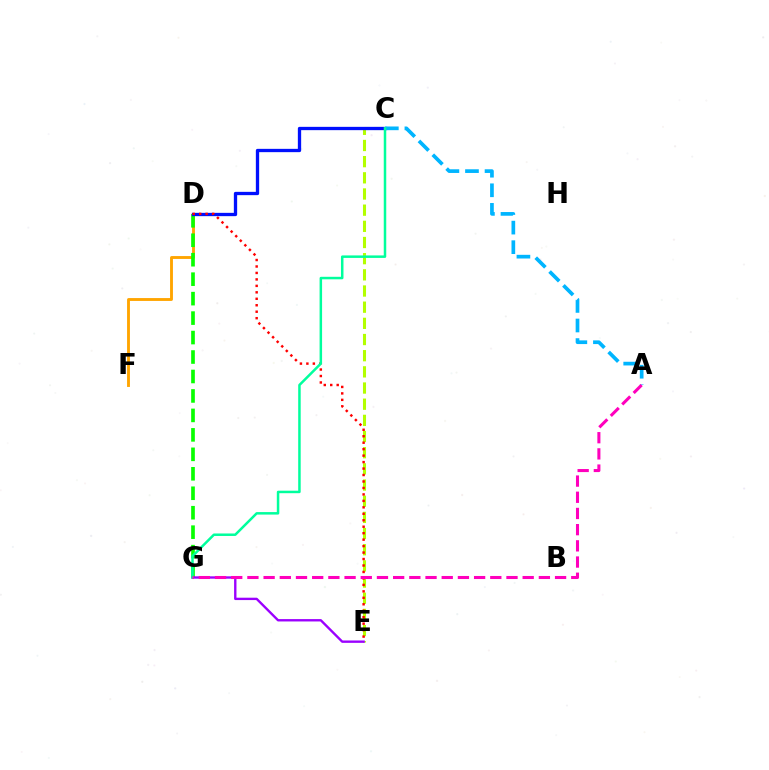{('C', 'E'): [{'color': '#b3ff00', 'line_style': 'dashed', 'thickness': 2.2}], ('D', 'F'): [{'color': '#ffa500', 'line_style': 'solid', 'thickness': 2.07}], ('D', 'G'): [{'color': '#08ff00', 'line_style': 'dashed', 'thickness': 2.64}], ('C', 'D'): [{'color': '#0010ff', 'line_style': 'solid', 'thickness': 2.38}], ('E', 'G'): [{'color': '#9b00ff', 'line_style': 'solid', 'thickness': 1.71}], ('A', 'C'): [{'color': '#00b5ff', 'line_style': 'dashed', 'thickness': 2.66}], ('D', 'E'): [{'color': '#ff0000', 'line_style': 'dotted', 'thickness': 1.76}], ('C', 'G'): [{'color': '#00ff9d', 'line_style': 'solid', 'thickness': 1.8}], ('A', 'G'): [{'color': '#ff00bd', 'line_style': 'dashed', 'thickness': 2.2}]}